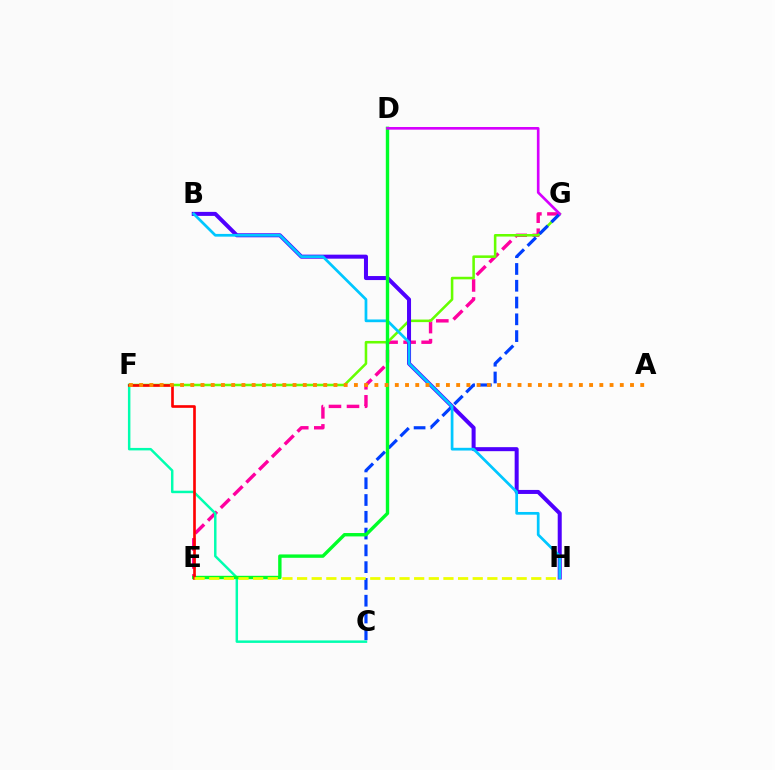{('E', 'G'): [{'color': '#ff00a0', 'line_style': 'dashed', 'thickness': 2.45}], ('F', 'G'): [{'color': '#66ff00', 'line_style': 'solid', 'thickness': 1.84}], ('B', 'H'): [{'color': '#4f00ff', 'line_style': 'solid', 'thickness': 2.89}, {'color': '#00c7ff', 'line_style': 'solid', 'thickness': 1.96}], ('C', 'F'): [{'color': '#00ffaf', 'line_style': 'solid', 'thickness': 1.78}], ('C', 'G'): [{'color': '#003fff', 'line_style': 'dashed', 'thickness': 2.28}], ('D', 'E'): [{'color': '#00ff27', 'line_style': 'solid', 'thickness': 2.43}], ('E', 'F'): [{'color': '#ff0000', 'line_style': 'solid', 'thickness': 1.91}], ('A', 'F'): [{'color': '#ff8800', 'line_style': 'dotted', 'thickness': 2.78}], ('D', 'G'): [{'color': '#d600ff', 'line_style': 'solid', 'thickness': 1.91}], ('E', 'H'): [{'color': '#eeff00', 'line_style': 'dashed', 'thickness': 1.99}]}